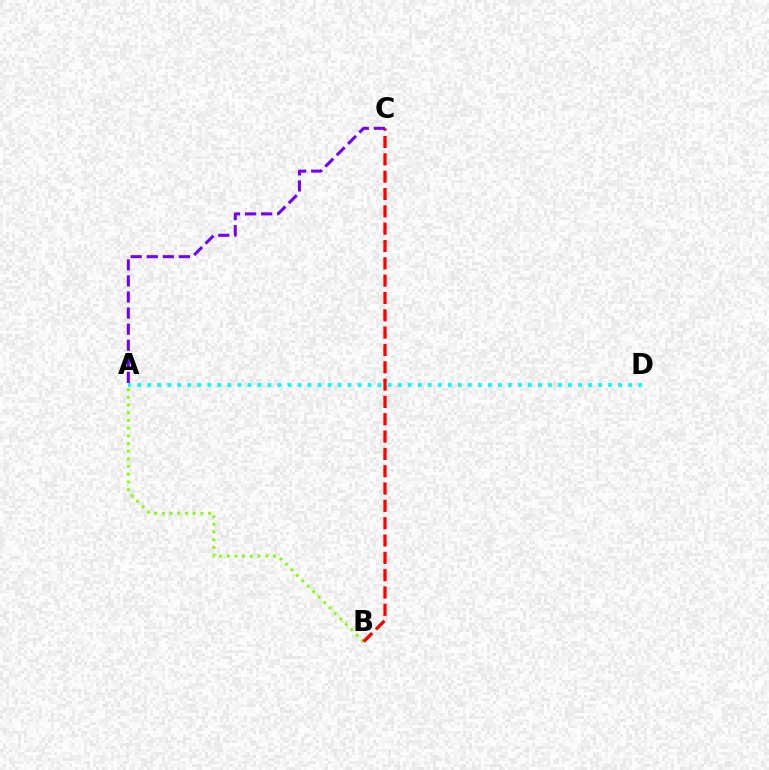{('A', 'D'): [{'color': '#00fff6', 'line_style': 'dotted', 'thickness': 2.72}], ('A', 'B'): [{'color': '#84ff00', 'line_style': 'dotted', 'thickness': 2.09}], ('B', 'C'): [{'color': '#ff0000', 'line_style': 'dashed', 'thickness': 2.35}], ('A', 'C'): [{'color': '#7200ff', 'line_style': 'dashed', 'thickness': 2.18}]}